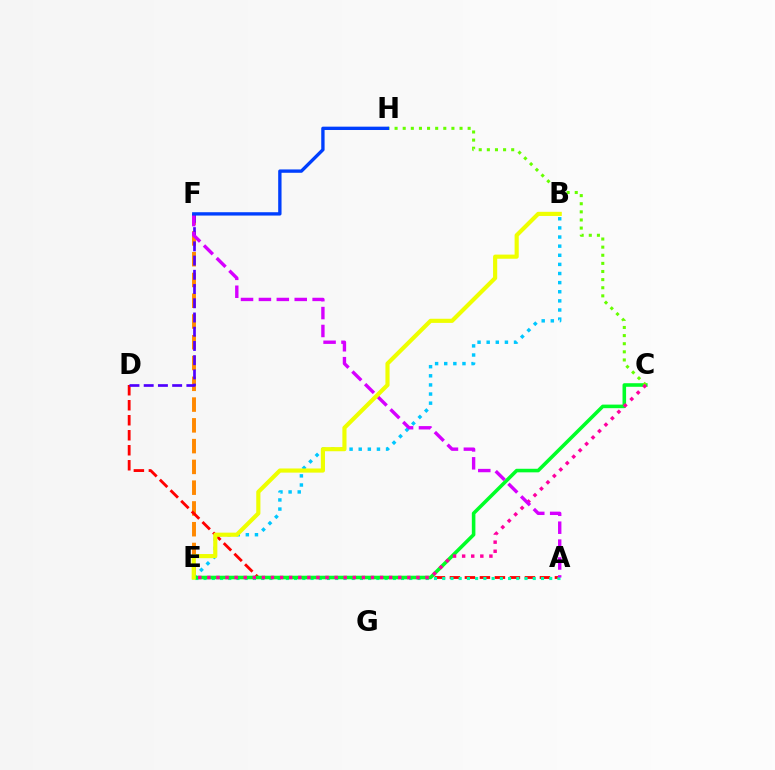{('E', 'F'): [{'color': '#ff8800', 'line_style': 'dashed', 'thickness': 2.82}], ('A', 'D'): [{'color': '#ff0000', 'line_style': 'dashed', 'thickness': 2.04}], ('A', 'E'): [{'color': '#00ffaf', 'line_style': 'dotted', 'thickness': 2.24}], ('B', 'E'): [{'color': '#00c7ff', 'line_style': 'dotted', 'thickness': 2.48}, {'color': '#eeff00', 'line_style': 'solid', 'thickness': 2.98}], ('D', 'F'): [{'color': '#4f00ff', 'line_style': 'dashed', 'thickness': 1.93}], ('C', 'E'): [{'color': '#00ff27', 'line_style': 'solid', 'thickness': 2.57}, {'color': '#ff00a0', 'line_style': 'dotted', 'thickness': 2.47}], ('C', 'H'): [{'color': '#66ff00', 'line_style': 'dotted', 'thickness': 2.21}], ('A', 'F'): [{'color': '#d600ff', 'line_style': 'dashed', 'thickness': 2.43}], ('F', 'H'): [{'color': '#003fff', 'line_style': 'solid', 'thickness': 2.41}]}